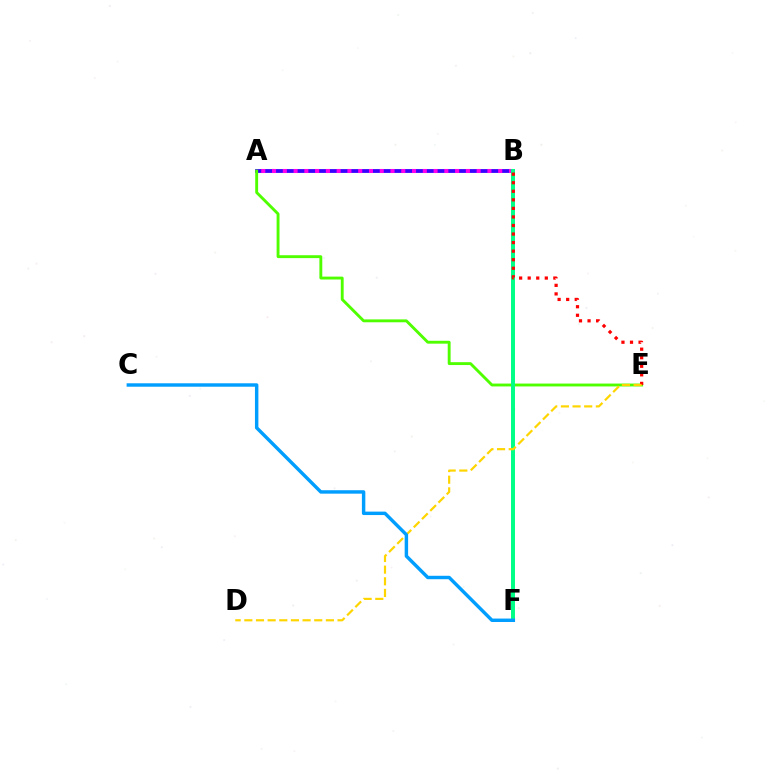{('A', 'B'): [{'color': '#3700ff', 'line_style': 'solid', 'thickness': 2.74}, {'color': '#ff00ed', 'line_style': 'dotted', 'thickness': 2.93}], ('A', 'E'): [{'color': '#4fff00', 'line_style': 'solid', 'thickness': 2.07}], ('B', 'F'): [{'color': '#00ff86', 'line_style': 'solid', 'thickness': 2.86}], ('B', 'E'): [{'color': '#ff0000', 'line_style': 'dotted', 'thickness': 2.32}], ('D', 'E'): [{'color': '#ffd500', 'line_style': 'dashed', 'thickness': 1.58}], ('C', 'F'): [{'color': '#009eff', 'line_style': 'solid', 'thickness': 2.47}]}